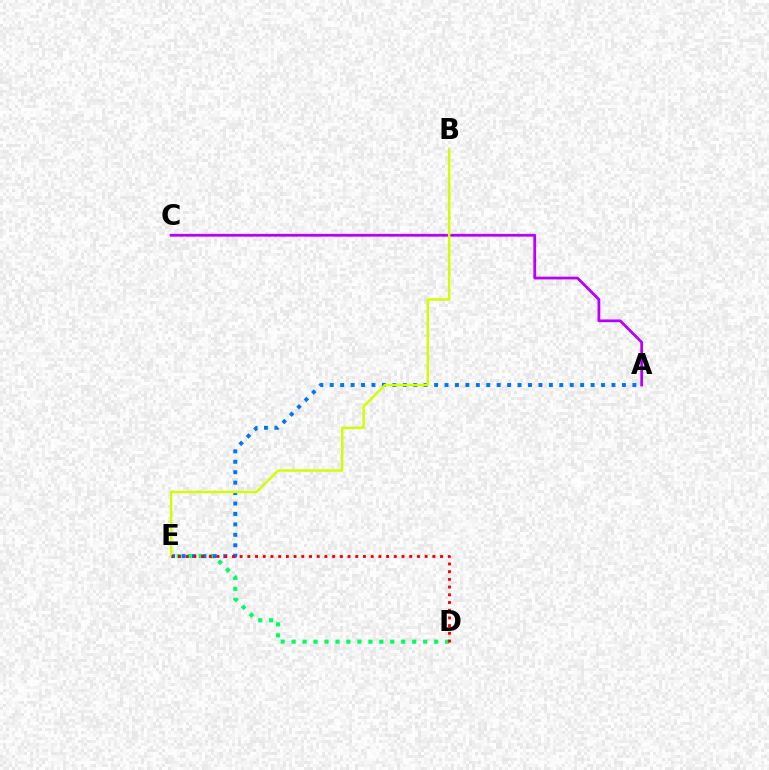{('D', 'E'): [{'color': '#00ff5c', 'line_style': 'dotted', 'thickness': 2.98}, {'color': '#ff0000', 'line_style': 'dotted', 'thickness': 2.09}], ('A', 'C'): [{'color': '#b900ff', 'line_style': 'solid', 'thickness': 1.99}], ('A', 'E'): [{'color': '#0074ff', 'line_style': 'dotted', 'thickness': 2.84}], ('B', 'E'): [{'color': '#d1ff00', 'line_style': 'solid', 'thickness': 1.75}]}